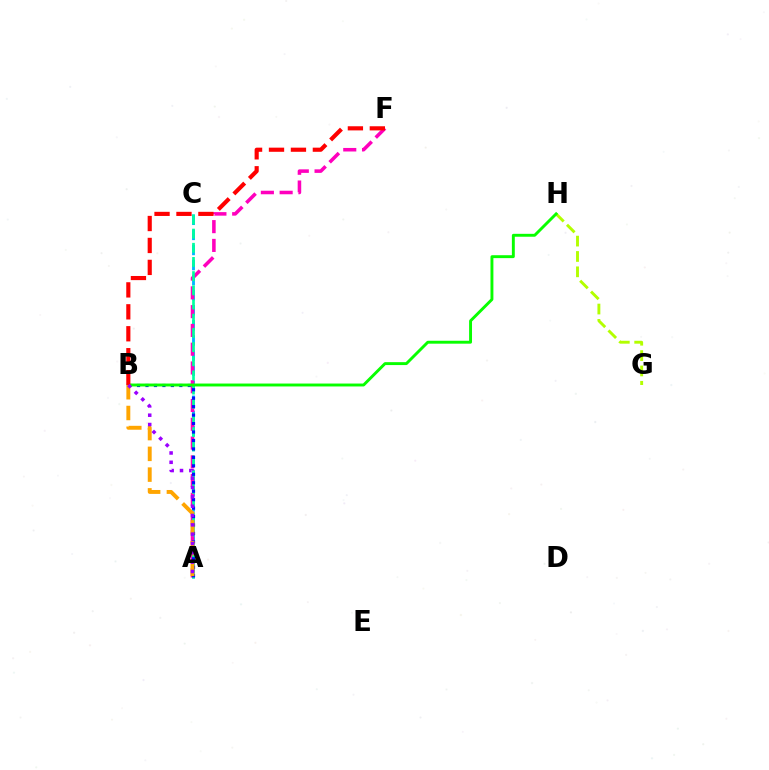{('A', 'C'): [{'color': '#00b5ff', 'line_style': 'dashed', 'thickness': 2.05}, {'color': '#00ff9d', 'line_style': 'dashed', 'thickness': 1.93}], ('A', 'F'): [{'color': '#ff00bd', 'line_style': 'dashed', 'thickness': 2.55}], ('G', 'H'): [{'color': '#b3ff00', 'line_style': 'dashed', 'thickness': 2.09}], ('A', 'B'): [{'color': '#0010ff', 'line_style': 'dotted', 'thickness': 2.3}, {'color': '#ffa500', 'line_style': 'dashed', 'thickness': 2.82}, {'color': '#9b00ff', 'line_style': 'dotted', 'thickness': 2.53}], ('B', 'H'): [{'color': '#08ff00', 'line_style': 'solid', 'thickness': 2.1}], ('B', 'F'): [{'color': '#ff0000', 'line_style': 'dashed', 'thickness': 2.98}]}